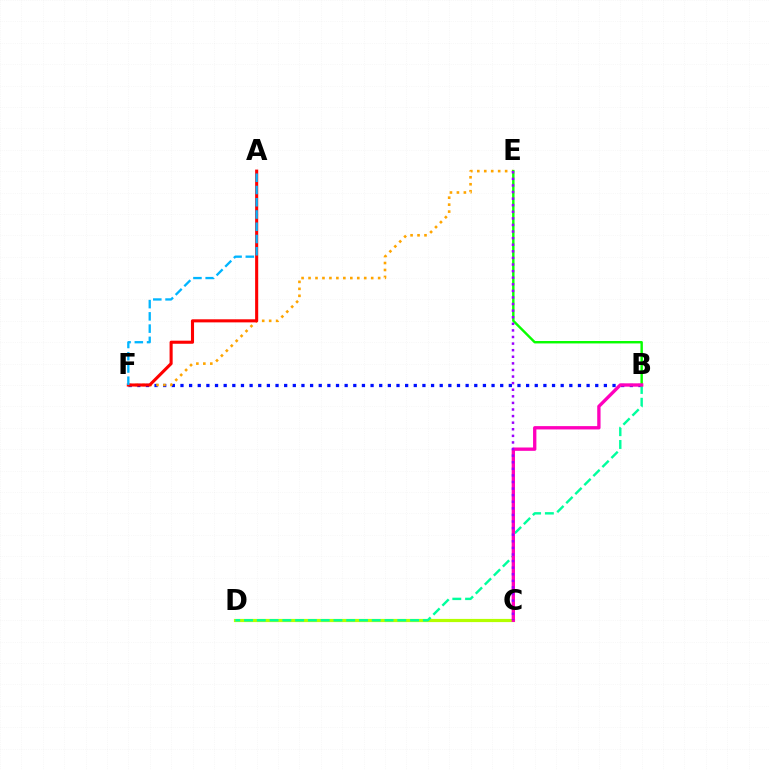{('B', 'F'): [{'color': '#0010ff', 'line_style': 'dotted', 'thickness': 2.35}], ('E', 'F'): [{'color': '#ffa500', 'line_style': 'dotted', 'thickness': 1.89}], ('C', 'D'): [{'color': '#b3ff00', 'line_style': 'solid', 'thickness': 2.29}], ('A', 'F'): [{'color': '#ff0000', 'line_style': 'solid', 'thickness': 2.22}, {'color': '#00b5ff', 'line_style': 'dashed', 'thickness': 1.66}], ('B', 'D'): [{'color': '#00ff9d', 'line_style': 'dashed', 'thickness': 1.74}], ('B', 'E'): [{'color': '#08ff00', 'line_style': 'solid', 'thickness': 1.74}], ('B', 'C'): [{'color': '#ff00bd', 'line_style': 'solid', 'thickness': 2.4}], ('C', 'E'): [{'color': '#9b00ff', 'line_style': 'dotted', 'thickness': 1.79}]}